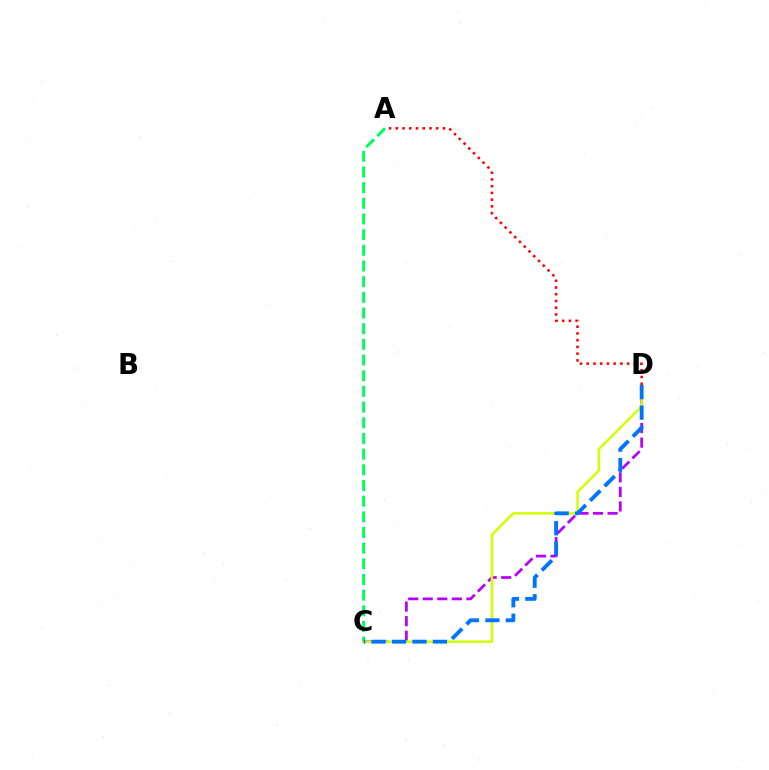{('A', 'C'): [{'color': '#00ff5c', 'line_style': 'dashed', 'thickness': 2.13}], ('C', 'D'): [{'color': '#b900ff', 'line_style': 'dashed', 'thickness': 1.98}, {'color': '#d1ff00', 'line_style': 'solid', 'thickness': 1.8}, {'color': '#0074ff', 'line_style': 'dashed', 'thickness': 2.78}], ('A', 'D'): [{'color': '#ff0000', 'line_style': 'dotted', 'thickness': 1.83}]}